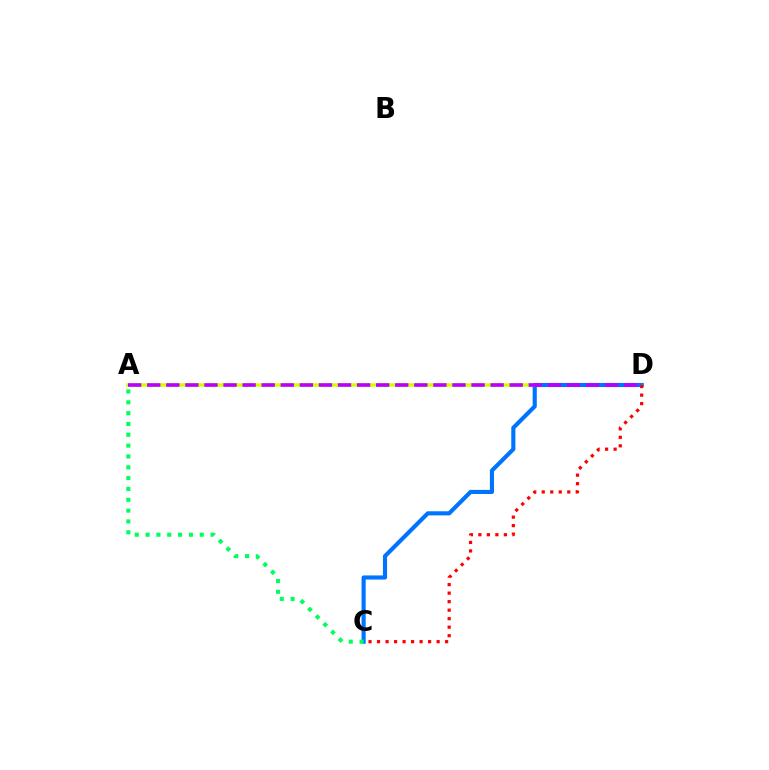{('A', 'D'): [{'color': '#d1ff00', 'line_style': 'solid', 'thickness': 2.52}, {'color': '#b900ff', 'line_style': 'dashed', 'thickness': 2.59}], ('C', 'D'): [{'color': '#0074ff', 'line_style': 'solid', 'thickness': 2.97}, {'color': '#ff0000', 'line_style': 'dotted', 'thickness': 2.31}], ('A', 'C'): [{'color': '#00ff5c', 'line_style': 'dotted', 'thickness': 2.94}]}